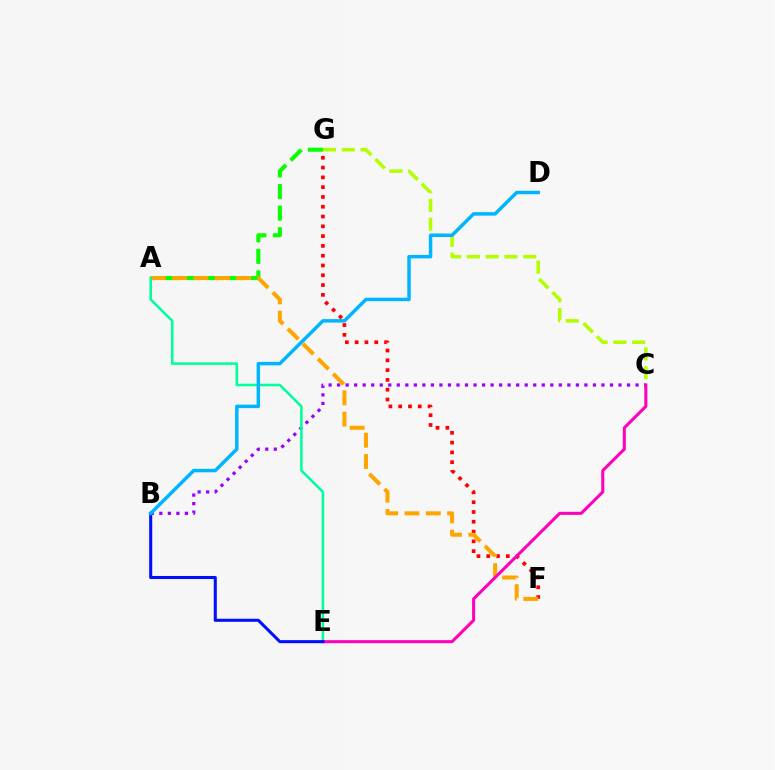{('C', 'G'): [{'color': '#b3ff00', 'line_style': 'dashed', 'thickness': 2.56}], ('F', 'G'): [{'color': '#ff0000', 'line_style': 'dotted', 'thickness': 2.66}], ('B', 'C'): [{'color': '#9b00ff', 'line_style': 'dotted', 'thickness': 2.32}], ('A', 'G'): [{'color': '#08ff00', 'line_style': 'dashed', 'thickness': 2.93}], ('A', 'F'): [{'color': '#ffa500', 'line_style': 'dashed', 'thickness': 2.89}], ('A', 'E'): [{'color': '#00ff9d', 'line_style': 'solid', 'thickness': 1.84}], ('C', 'E'): [{'color': '#ff00bd', 'line_style': 'solid', 'thickness': 2.2}], ('B', 'E'): [{'color': '#0010ff', 'line_style': 'solid', 'thickness': 2.2}], ('B', 'D'): [{'color': '#00b5ff', 'line_style': 'solid', 'thickness': 2.5}]}